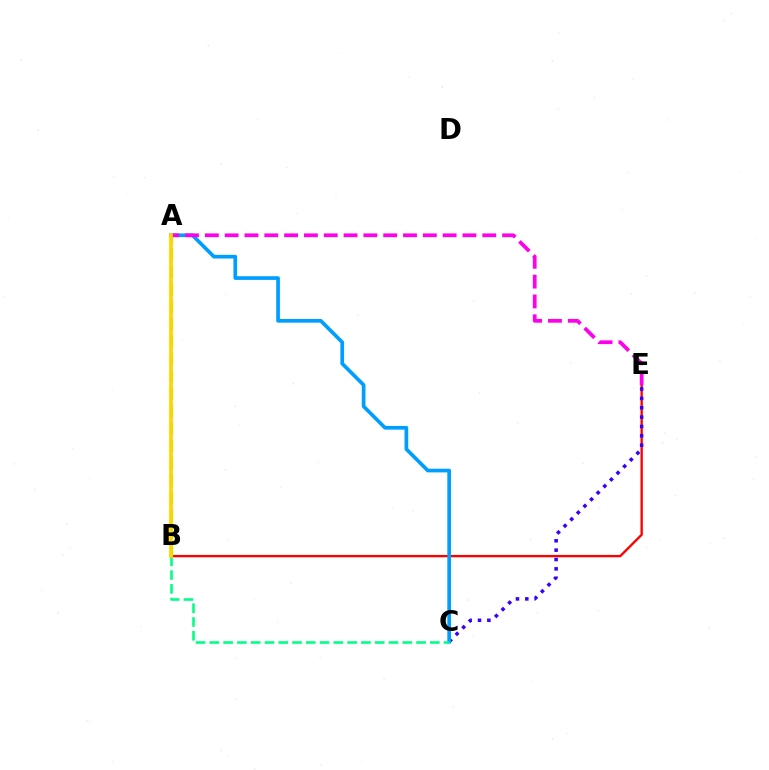{('B', 'E'): [{'color': '#ff0000', 'line_style': 'solid', 'thickness': 1.7}], ('C', 'E'): [{'color': '#3700ff', 'line_style': 'dotted', 'thickness': 2.54}], ('A', 'C'): [{'color': '#009eff', 'line_style': 'solid', 'thickness': 2.65}], ('B', 'C'): [{'color': '#00ff86', 'line_style': 'dashed', 'thickness': 1.87}], ('A', 'B'): [{'color': '#4fff00', 'line_style': 'dashed', 'thickness': 2.36}, {'color': '#ffd500', 'line_style': 'solid', 'thickness': 2.67}], ('A', 'E'): [{'color': '#ff00ed', 'line_style': 'dashed', 'thickness': 2.69}]}